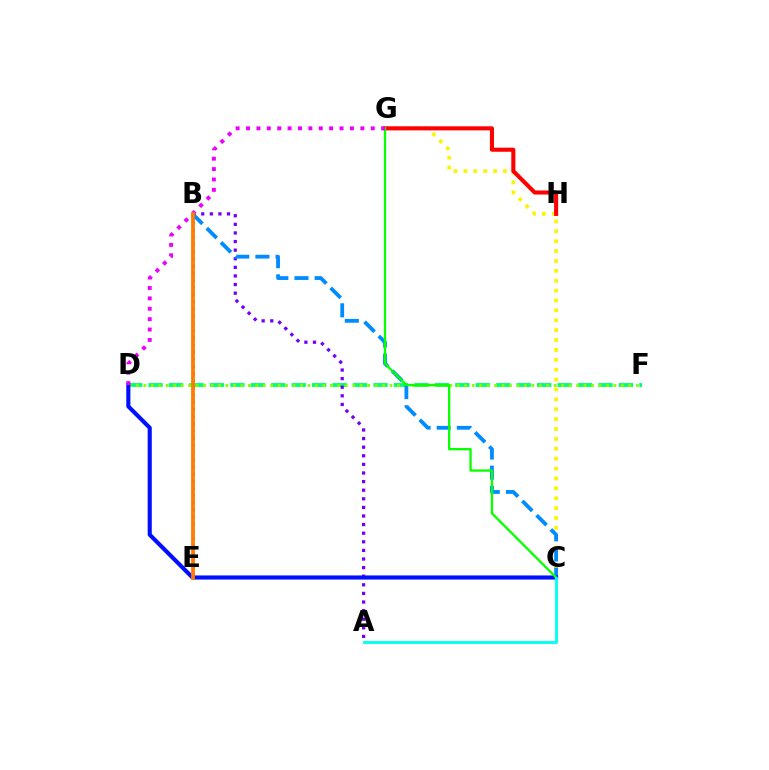{('D', 'F'): [{'color': '#00ff74', 'line_style': 'dashed', 'thickness': 2.78}, {'color': '#84ff00', 'line_style': 'dotted', 'thickness': 2.03}], ('A', 'B'): [{'color': '#7200ff', 'line_style': 'dotted', 'thickness': 2.34}], ('C', 'G'): [{'color': '#fcf500', 'line_style': 'dotted', 'thickness': 2.69}, {'color': '#08ff00', 'line_style': 'solid', 'thickness': 1.66}], ('B', 'C'): [{'color': '#008cff', 'line_style': 'dashed', 'thickness': 2.74}], ('C', 'D'): [{'color': '#0010ff', 'line_style': 'solid', 'thickness': 2.96}], ('G', 'H'): [{'color': '#ff0000', 'line_style': 'solid', 'thickness': 2.93}], ('D', 'G'): [{'color': '#ee00ff', 'line_style': 'dotted', 'thickness': 2.82}], ('A', 'C'): [{'color': '#00fff6', 'line_style': 'solid', 'thickness': 2.05}], ('B', 'E'): [{'color': '#ff0094', 'line_style': 'dotted', 'thickness': 1.95}, {'color': '#ff7c00', 'line_style': 'solid', 'thickness': 2.71}]}